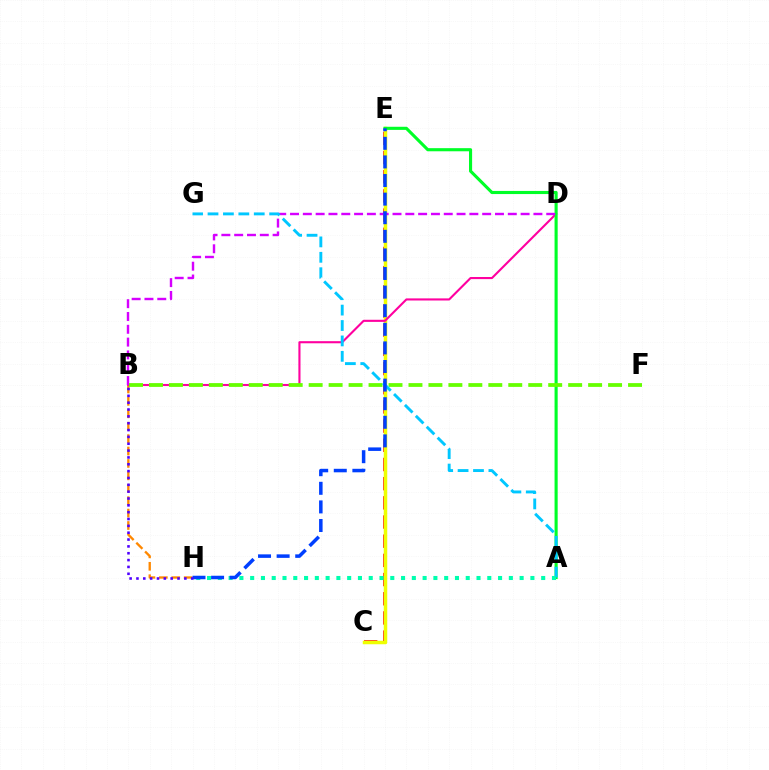{('C', 'E'): [{'color': '#ff0000', 'line_style': 'dashed', 'thickness': 2.61}, {'color': '#eeff00', 'line_style': 'solid', 'thickness': 2.52}], ('B', 'H'): [{'color': '#ff8800', 'line_style': 'dashed', 'thickness': 1.69}, {'color': '#4f00ff', 'line_style': 'dotted', 'thickness': 1.86}], ('B', 'D'): [{'color': '#ff00a0', 'line_style': 'solid', 'thickness': 1.52}, {'color': '#d600ff', 'line_style': 'dashed', 'thickness': 1.74}], ('A', 'E'): [{'color': '#00ff27', 'line_style': 'solid', 'thickness': 2.24}], ('B', 'F'): [{'color': '#66ff00', 'line_style': 'dashed', 'thickness': 2.71}], ('A', 'G'): [{'color': '#00c7ff', 'line_style': 'dashed', 'thickness': 2.09}], ('A', 'H'): [{'color': '#00ffaf', 'line_style': 'dotted', 'thickness': 2.93}], ('E', 'H'): [{'color': '#003fff', 'line_style': 'dashed', 'thickness': 2.53}]}